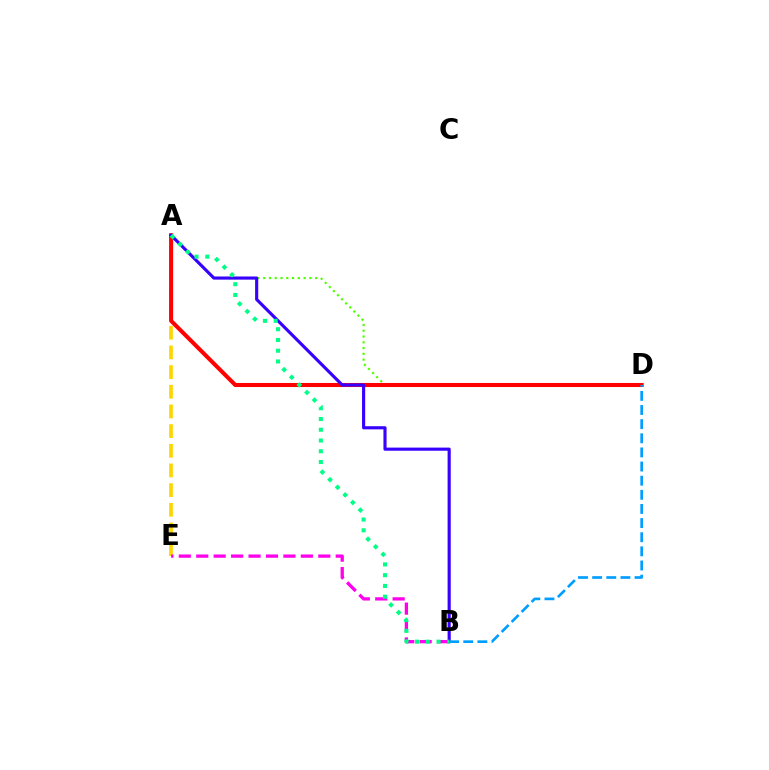{('A', 'D'): [{'color': '#4fff00', 'line_style': 'dotted', 'thickness': 1.57}, {'color': '#ff0000', 'line_style': 'solid', 'thickness': 2.91}], ('A', 'E'): [{'color': '#ffd500', 'line_style': 'dashed', 'thickness': 2.67}], ('B', 'E'): [{'color': '#ff00ed', 'line_style': 'dashed', 'thickness': 2.37}], ('A', 'B'): [{'color': '#3700ff', 'line_style': 'solid', 'thickness': 2.25}, {'color': '#00ff86', 'line_style': 'dotted', 'thickness': 2.92}], ('B', 'D'): [{'color': '#009eff', 'line_style': 'dashed', 'thickness': 1.92}]}